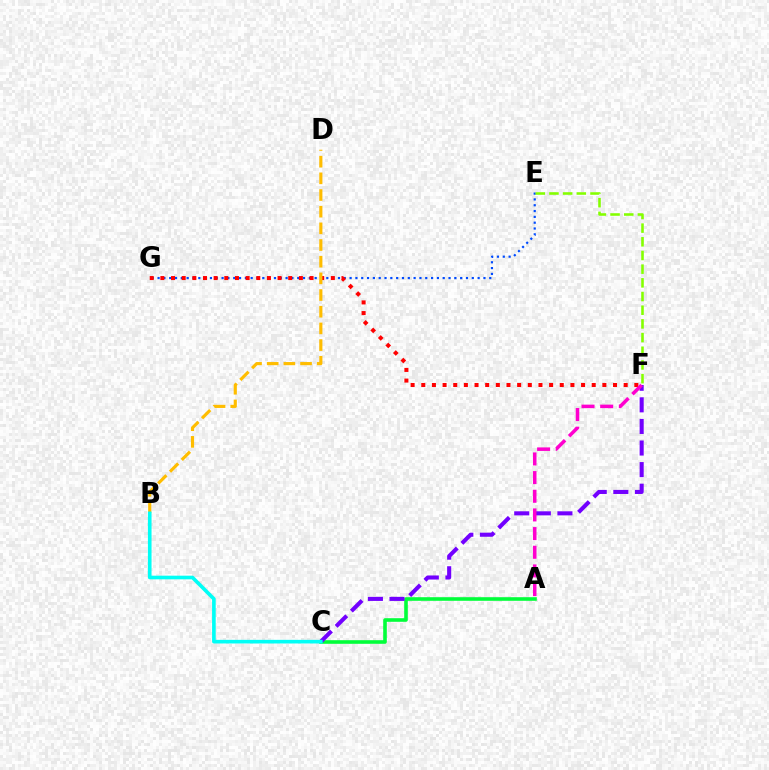{('E', 'G'): [{'color': '#004bff', 'line_style': 'dotted', 'thickness': 1.58}], ('F', 'G'): [{'color': '#ff0000', 'line_style': 'dotted', 'thickness': 2.89}], ('A', 'C'): [{'color': '#00ff39', 'line_style': 'solid', 'thickness': 2.6}], ('C', 'F'): [{'color': '#7200ff', 'line_style': 'dashed', 'thickness': 2.93}], ('A', 'F'): [{'color': '#ff00cf', 'line_style': 'dashed', 'thickness': 2.54}], ('B', 'D'): [{'color': '#ffbd00', 'line_style': 'dashed', 'thickness': 2.27}], ('E', 'F'): [{'color': '#84ff00', 'line_style': 'dashed', 'thickness': 1.86}], ('B', 'C'): [{'color': '#00fff6', 'line_style': 'solid', 'thickness': 2.61}]}